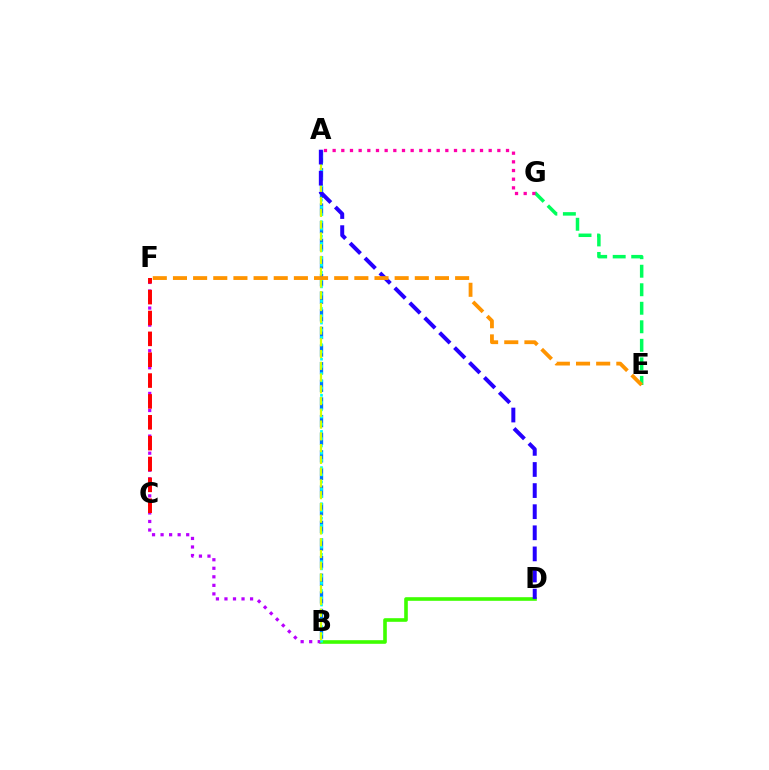{('E', 'G'): [{'color': '#00ff5c', 'line_style': 'dashed', 'thickness': 2.52}], ('B', 'D'): [{'color': '#3dff00', 'line_style': 'solid', 'thickness': 2.6}], ('B', 'F'): [{'color': '#b900ff', 'line_style': 'dotted', 'thickness': 2.32}], ('C', 'F'): [{'color': '#ff0000', 'line_style': 'dashed', 'thickness': 2.83}], ('A', 'B'): [{'color': '#0074ff', 'line_style': 'dashed', 'thickness': 2.39}, {'color': '#00fff6', 'line_style': 'dotted', 'thickness': 1.96}, {'color': '#d1ff00', 'line_style': 'dashed', 'thickness': 1.6}], ('A', 'G'): [{'color': '#ff00ac', 'line_style': 'dotted', 'thickness': 2.36}], ('A', 'D'): [{'color': '#2500ff', 'line_style': 'dashed', 'thickness': 2.87}], ('E', 'F'): [{'color': '#ff9400', 'line_style': 'dashed', 'thickness': 2.74}]}